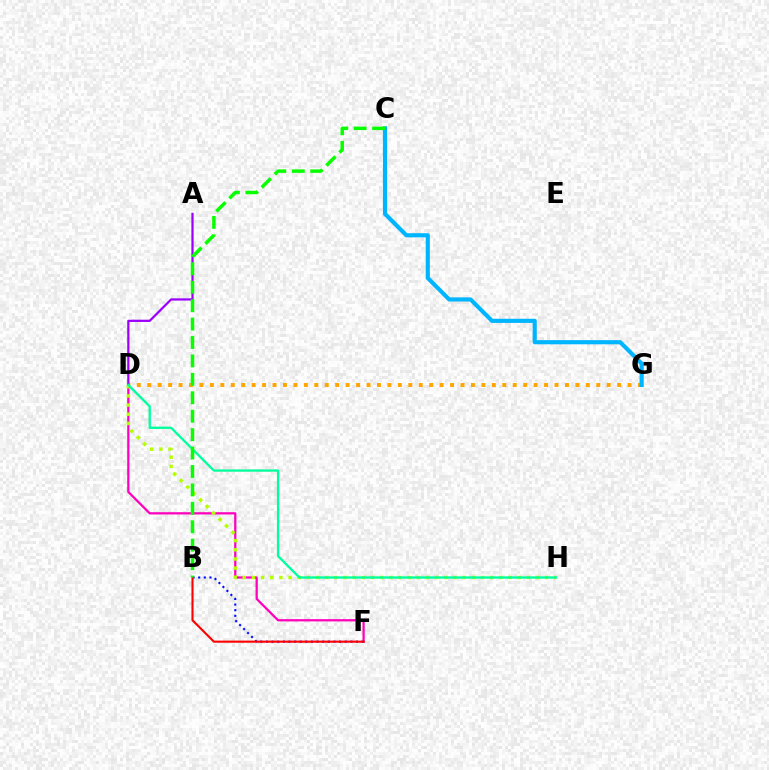{('D', 'F'): [{'color': '#ff00bd', 'line_style': 'solid', 'thickness': 1.62}], ('D', 'G'): [{'color': '#ffa500', 'line_style': 'dotted', 'thickness': 2.84}], ('A', 'D'): [{'color': '#9b00ff', 'line_style': 'solid', 'thickness': 1.6}], ('D', 'H'): [{'color': '#b3ff00', 'line_style': 'dotted', 'thickness': 2.49}, {'color': '#00ff9d', 'line_style': 'solid', 'thickness': 1.66}], ('B', 'F'): [{'color': '#0010ff', 'line_style': 'dotted', 'thickness': 1.53}, {'color': '#ff0000', 'line_style': 'solid', 'thickness': 1.51}], ('C', 'G'): [{'color': '#00b5ff', 'line_style': 'solid', 'thickness': 2.98}], ('B', 'C'): [{'color': '#08ff00', 'line_style': 'dashed', 'thickness': 2.5}]}